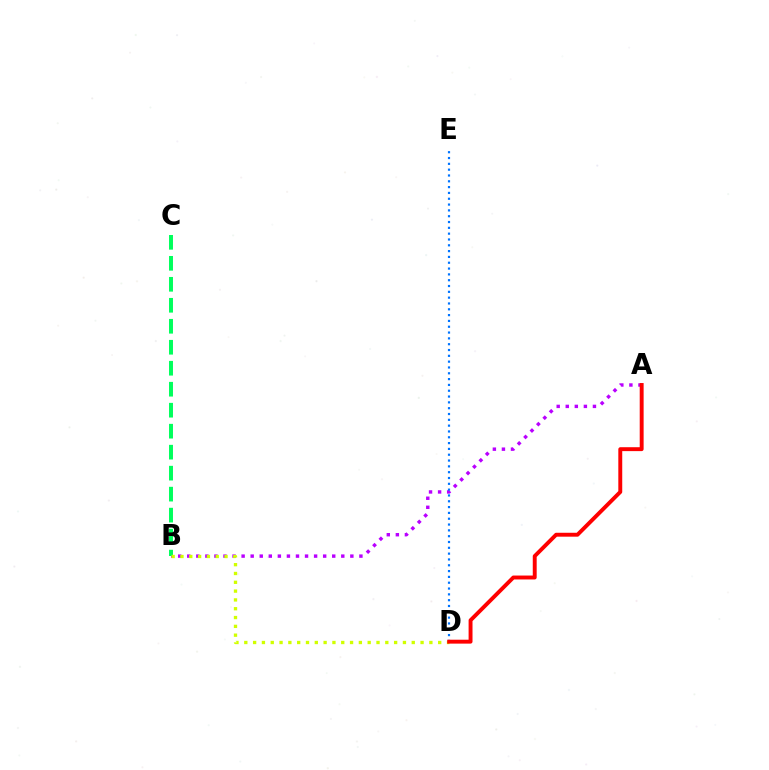{('A', 'B'): [{'color': '#b900ff', 'line_style': 'dotted', 'thickness': 2.46}], ('D', 'E'): [{'color': '#0074ff', 'line_style': 'dotted', 'thickness': 1.58}], ('B', 'C'): [{'color': '#00ff5c', 'line_style': 'dashed', 'thickness': 2.85}], ('B', 'D'): [{'color': '#d1ff00', 'line_style': 'dotted', 'thickness': 2.39}], ('A', 'D'): [{'color': '#ff0000', 'line_style': 'solid', 'thickness': 2.82}]}